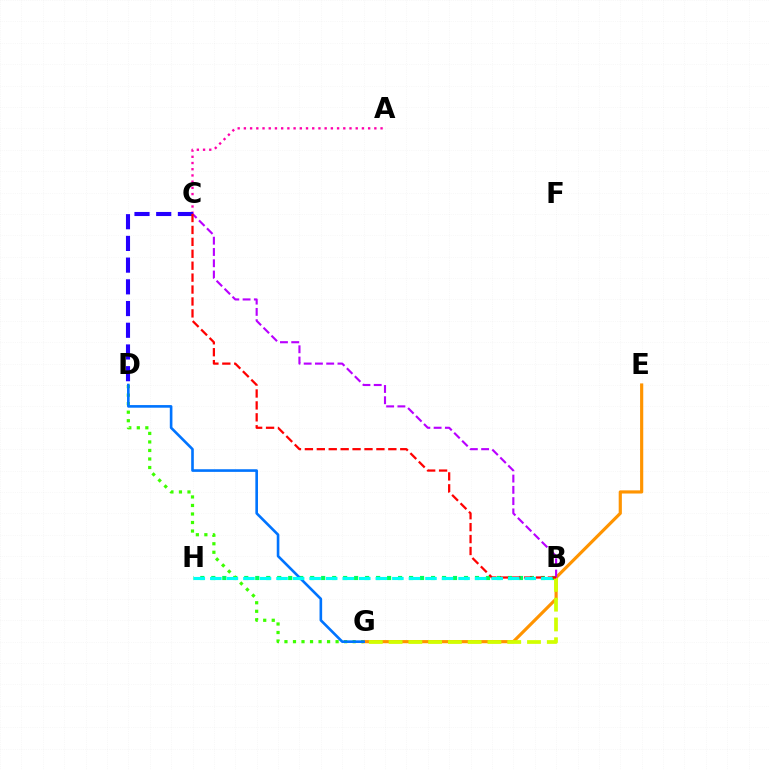{('B', 'H'): [{'color': '#00ff5c', 'line_style': 'dotted', 'thickness': 2.99}, {'color': '#00fff6', 'line_style': 'dashed', 'thickness': 2.25}], ('A', 'C'): [{'color': '#ff00ac', 'line_style': 'dotted', 'thickness': 1.69}], ('E', 'G'): [{'color': '#ff9400', 'line_style': 'solid', 'thickness': 2.28}], ('C', 'D'): [{'color': '#2500ff', 'line_style': 'dashed', 'thickness': 2.95}], ('B', 'G'): [{'color': '#d1ff00', 'line_style': 'dashed', 'thickness': 2.69}], ('B', 'C'): [{'color': '#b900ff', 'line_style': 'dashed', 'thickness': 1.53}, {'color': '#ff0000', 'line_style': 'dashed', 'thickness': 1.62}], ('D', 'G'): [{'color': '#3dff00', 'line_style': 'dotted', 'thickness': 2.32}, {'color': '#0074ff', 'line_style': 'solid', 'thickness': 1.89}]}